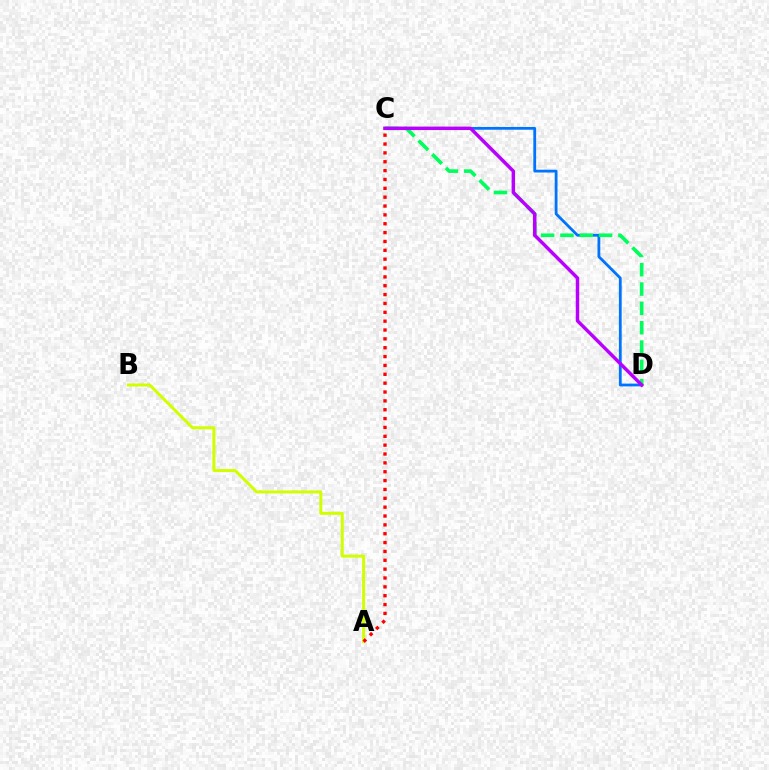{('C', 'D'): [{'color': '#0074ff', 'line_style': 'solid', 'thickness': 2.01}, {'color': '#00ff5c', 'line_style': 'dashed', 'thickness': 2.63}, {'color': '#b900ff', 'line_style': 'solid', 'thickness': 2.47}], ('A', 'B'): [{'color': '#d1ff00', 'line_style': 'solid', 'thickness': 2.17}], ('A', 'C'): [{'color': '#ff0000', 'line_style': 'dotted', 'thickness': 2.41}]}